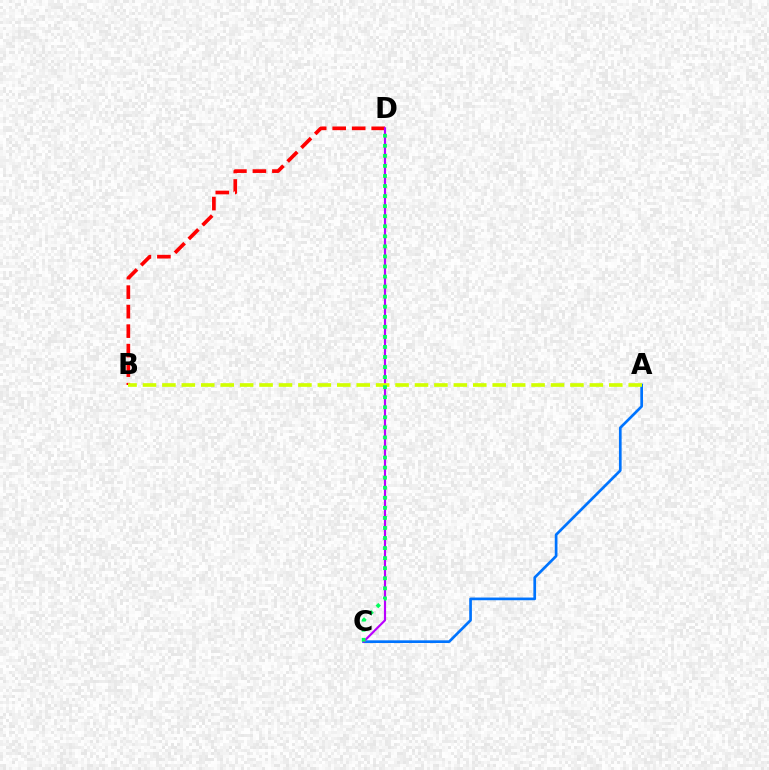{('A', 'C'): [{'color': '#0074ff', 'line_style': 'solid', 'thickness': 1.94}], ('B', 'D'): [{'color': '#ff0000', 'line_style': 'dashed', 'thickness': 2.65}], ('C', 'D'): [{'color': '#b900ff', 'line_style': 'solid', 'thickness': 1.56}, {'color': '#00ff5c', 'line_style': 'dotted', 'thickness': 2.73}], ('A', 'B'): [{'color': '#d1ff00', 'line_style': 'dashed', 'thickness': 2.64}]}